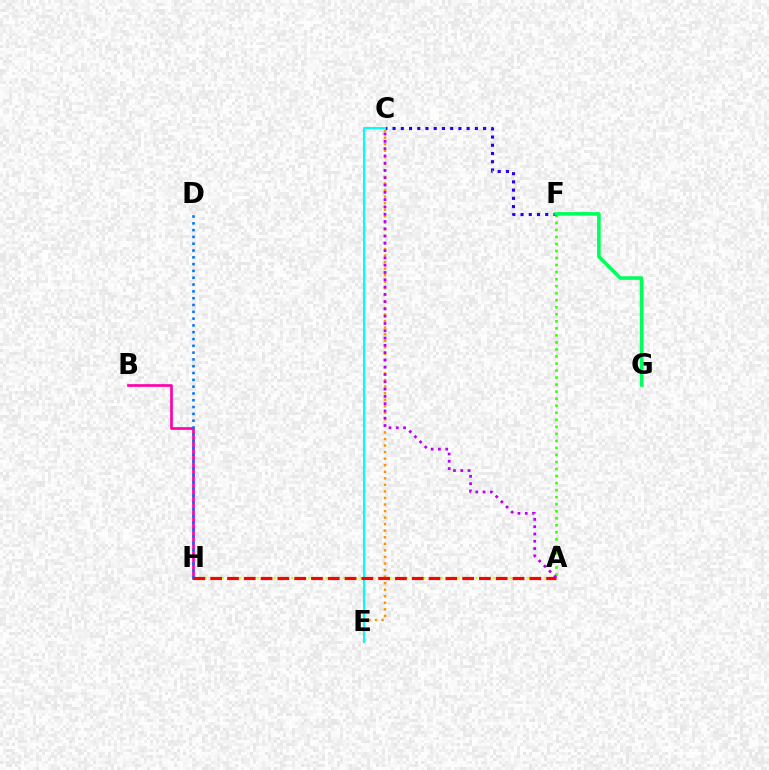{('A', 'F'): [{'color': '#3dff00', 'line_style': 'dotted', 'thickness': 1.91}], ('A', 'H'): [{'color': '#d1ff00', 'line_style': 'dotted', 'thickness': 1.57}, {'color': '#ff0000', 'line_style': 'dashed', 'thickness': 2.28}], ('B', 'H'): [{'color': '#ff00ac', 'line_style': 'solid', 'thickness': 1.93}], ('C', 'F'): [{'color': '#2500ff', 'line_style': 'dotted', 'thickness': 2.24}], ('C', 'E'): [{'color': '#ff9400', 'line_style': 'dotted', 'thickness': 1.78}, {'color': '#00fff6', 'line_style': 'solid', 'thickness': 1.51}], ('F', 'G'): [{'color': '#00ff5c', 'line_style': 'solid', 'thickness': 2.59}], ('A', 'C'): [{'color': '#b900ff', 'line_style': 'dotted', 'thickness': 1.98}], ('D', 'H'): [{'color': '#0074ff', 'line_style': 'dotted', 'thickness': 1.85}]}